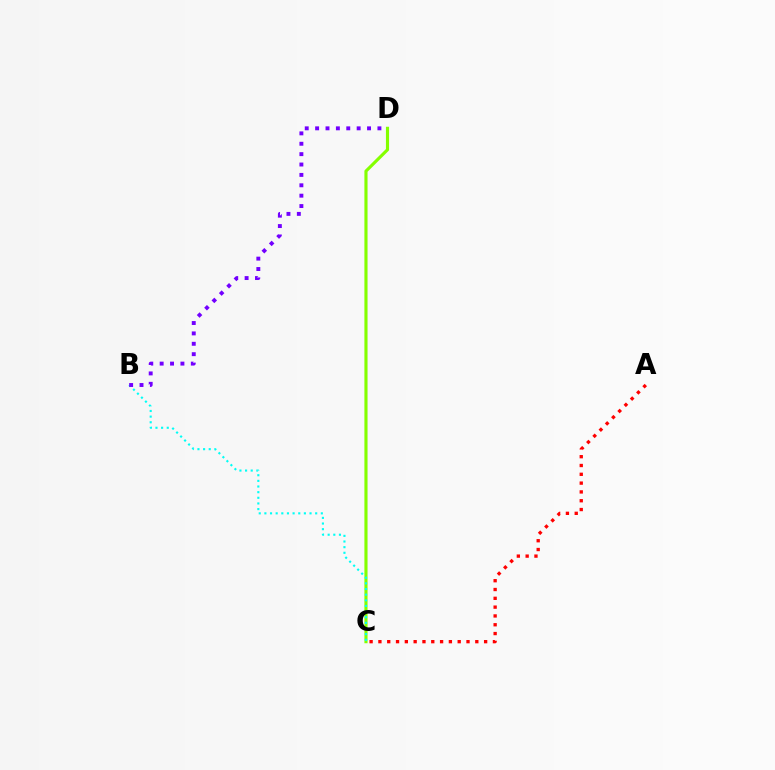{('C', 'D'): [{'color': '#84ff00', 'line_style': 'solid', 'thickness': 2.26}], ('B', 'C'): [{'color': '#00fff6', 'line_style': 'dotted', 'thickness': 1.53}], ('A', 'C'): [{'color': '#ff0000', 'line_style': 'dotted', 'thickness': 2.39}], ('B', 'D'): [{'color': '#7200ff', 'line_style': 'dotted', 'thickness': 2.82}]}